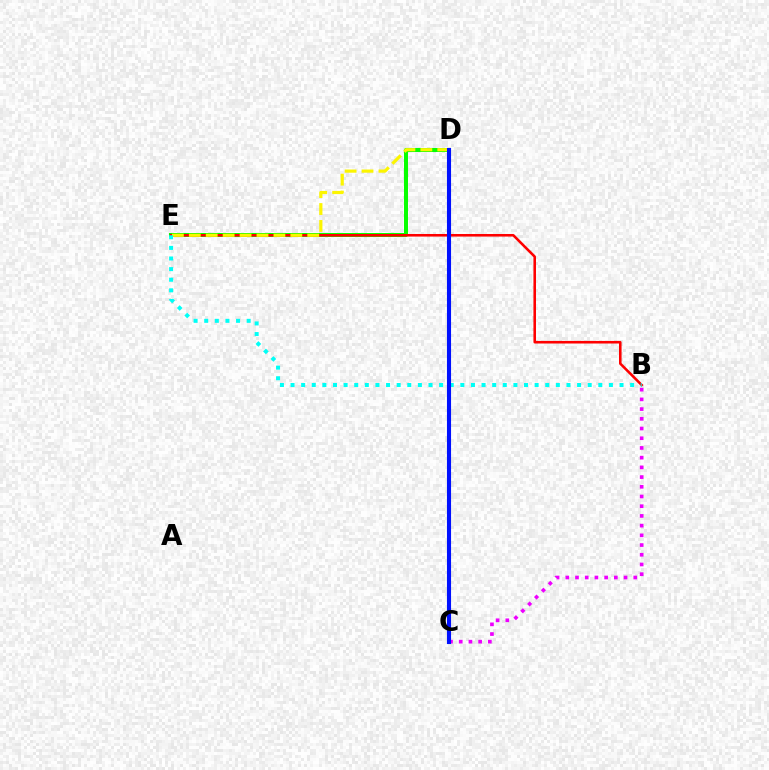{('B', 'C'): [{'color': '#ee00ff', 'line_style': 'dotted', 'thickness': 2.64}], ('D', 'E'): [{'color': '#08ff00', 'line_style': 'solid', 'thickness': 2.88}, {'color': '#fcf500', 'line_style': 'dashed', 'thickness': 2.3}], ('B', 'E'): [{'color': '#ff0000', 'line_style': 'solid', 'thickness': 1.85}, {'color': '#00fff6', 'line_style': 'dotted', 'thickness': 2.88}], ('C', 'D'): [{'color': '#0010ff', 'line_style': 'solid', 'thickness': 2.95}]}